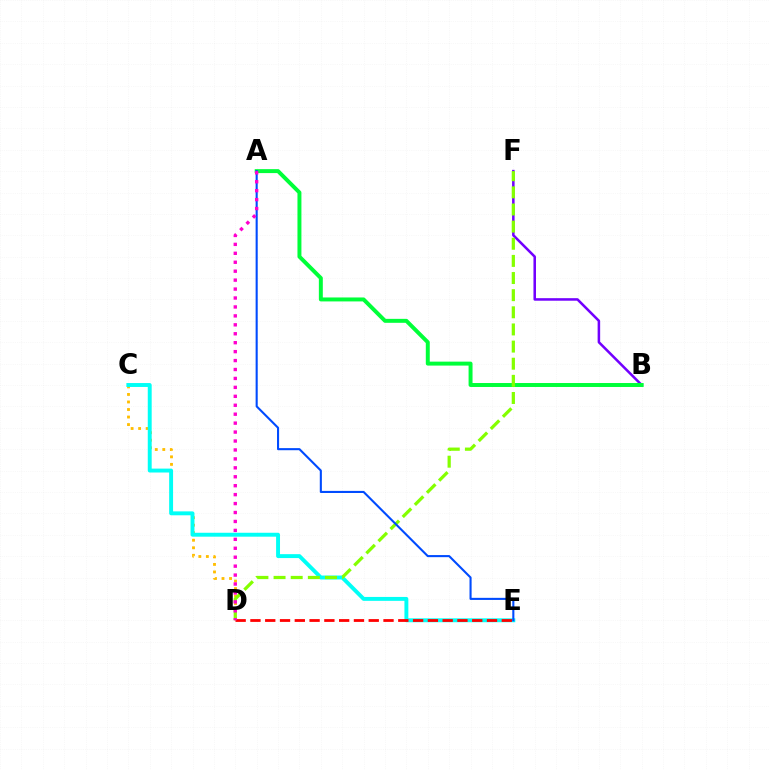{('B', 'F'): [{'color': '#7200ff', 'line_style': 'solid', 'thickness': 1.83}], ('C', 'D'): [{'color': '#ffbd00', 'line_style': 'dotted', 'thickness': 2.05}], ('C', 'E'): [{'color': '#00fff6', 'line_style': 'solid', 'thickness': 2.82}], ('A', 'B'): [{'color': '#00ff39', 'line_style': 'solid', 'thickness': 2.85}], ('D', 'F'): [{'color': '#84ff00', 'line_style': 'dashed', 'thickness': 2.33}], ('D', 'E'): [{'color': '#ff0000', 'line_style': 'dashed', 'thickness': 2.01}], ('A', 'E'): [{'color': '#004bff', 'line_style': 'solid', 'thickness': 1.51}], ('A', 'D'): [{'color': '#ff00cf', 'line_style': 'dotted', 'thickness': 2.43}]}